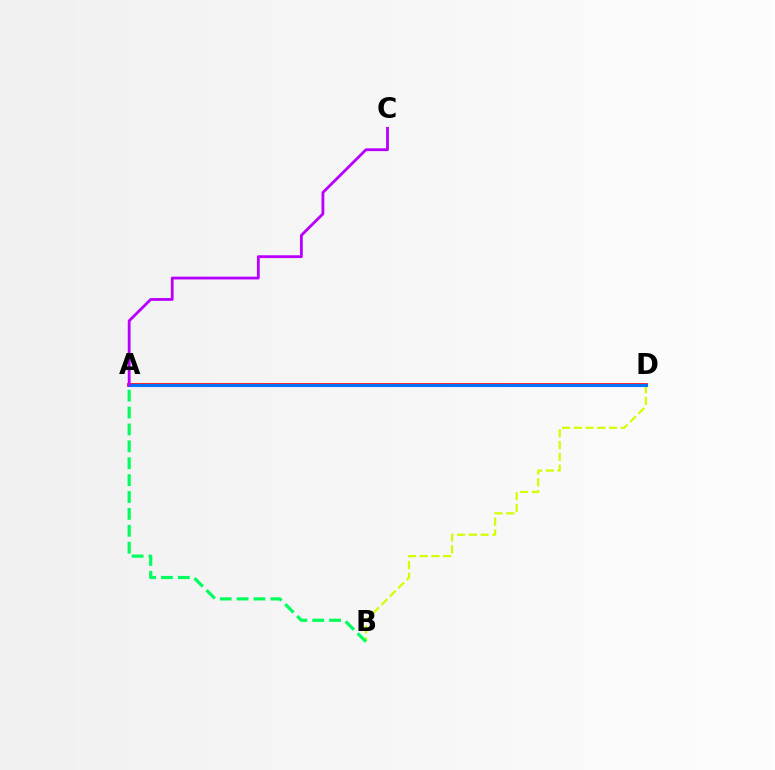{('A', 'D'): [{'color': '#ff0000', 'line_style': 'solid', 'thickness': 2.66}, {'color': '#0074ff', 'line_style': 'solid', 'thickness': 2.23}], ('B', 'D'): [{'color': '#d1ff00', 'line_style': 'dashed', 'thickness': 1.6}], ('A', 'B'): [{'color': '#00ff5c', 'line_style': 'dashed', 'thickness': 2.29}], ('A', 'C'): [{'color': '#b900ff', 'line_style': 'solid', 'thickness': 2.03}]}